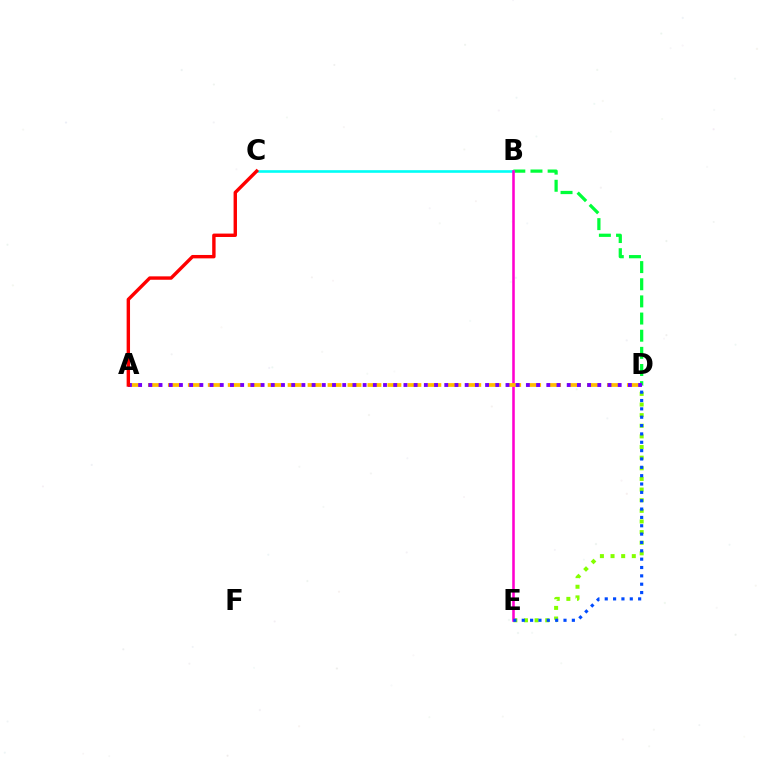{('D', 'E'): [{'color': '#84ff00', 'line_style': 'dotted', 'thickness': 2.89}, {'color': '#004bff', 'line_style': 'dotted', 'thickness': 2.27}], ('B', 'D'): [{'color': '#00ff39', 'line_style': 'dashed', 'thickness': 2.33}], ('B', 'C'): [{'color': '#00fff6', 'line_style': 'solid', 'thickness': 1.89}], ('B', 'E'): [{'color': '#ff00cf', 'line_style': 'solid', 'thickness': 1.85}], ('A', 'D'): [{'color': '#ffbd00', 'line_style': 'dashed', 'thickness': 2.71}, {'color': '#7200ff', 'line_style': 'dotted', 'thickness': 2.77}], ('A', 'C'): [{'color': '#ff0000', 'line_style': 'solid', 'thickness': 2.45}]}